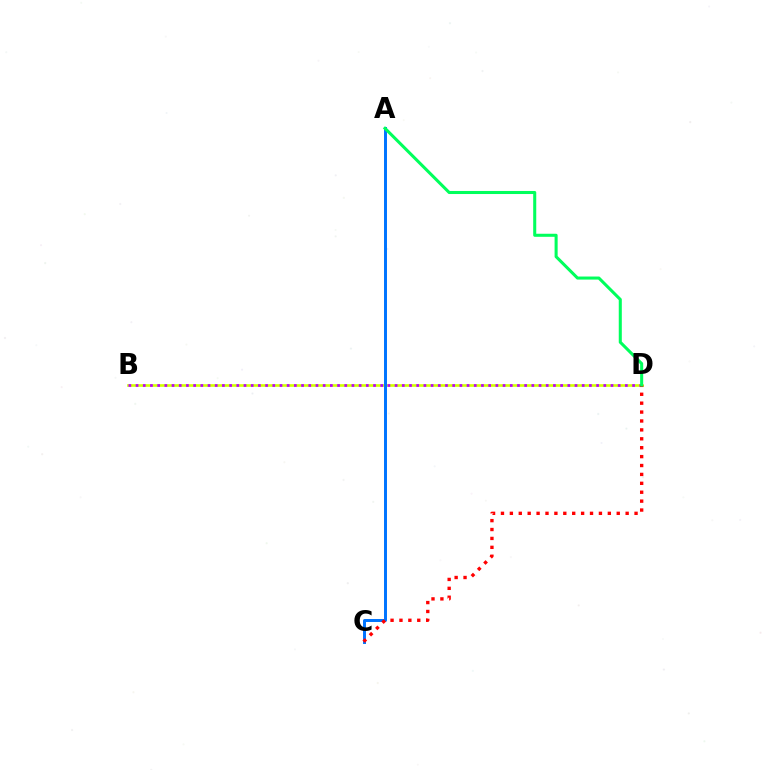{('B', 'D'): [{'color': '#d1ff00', 'line_style': 'solid', 'thickness': 1.9}, {'color': '#b900ff', 'line_style': 'dotted', 'thickness': 1.96}], ('A', 'C'): [{'color': '#0074ff', 'line_style': 'solid', 'thickness': 2.14}], ('C', 'D'): [{'color': '#ff0000', 'line_style': 'dotted', 'thickness': 2.42}], ('A', 'D'): [{'color': '#00ff5c', 'line_style': 'solid', 'thickness': 2.2}]}